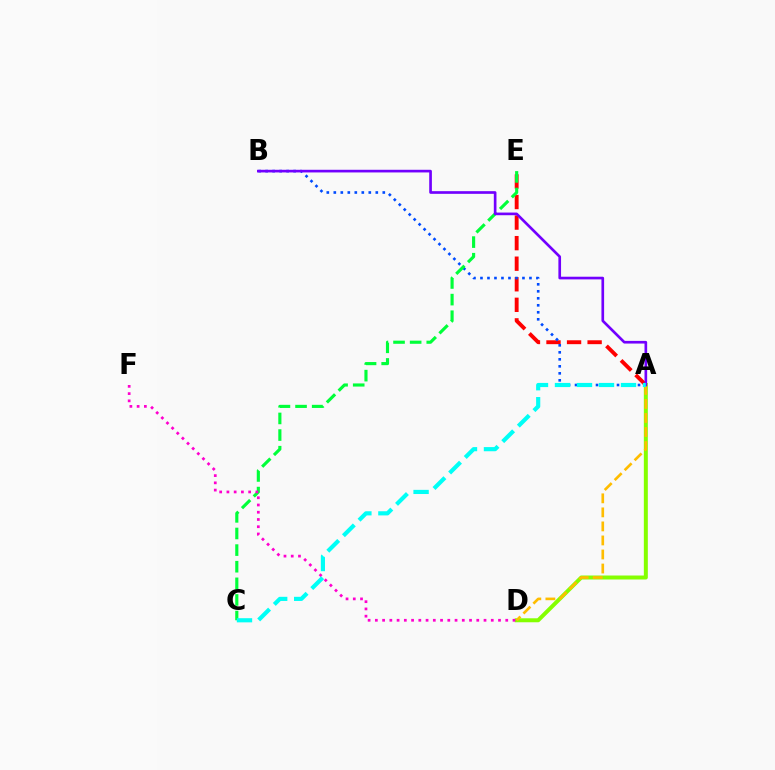{('A', 'E'): [{'color': '#ff0000', 'line_style': 'dashed', 'thickness': 2.79}], ('A', 'D'): [{'color': '#84ff00', 'line_style': 'solid', 'thickness': 2.86}, {'color': '#ffbd00', 'line_style': 'dashed', 'thickness': 1.91}], ('A', 'B'): [{'color': '#004bff', 'line_style': 'dotted', 'thickness': 1.9}, {'color': '#7200ff', 'line_style': 'solid', 'thickness': 1.92}], ('C', 'E'): [{'color': '#00ff39', 'line_style': 'dashed', 'thickness': 2.26}], ('D', 'F'): [{'color': '#ff00cf', 'line_style': 'dotted', 'thickness': 1.97}], ('A', 'C'): [{'color': '#00fff6', 'line_style': 'dashed', 'thickness': 2.99}]}